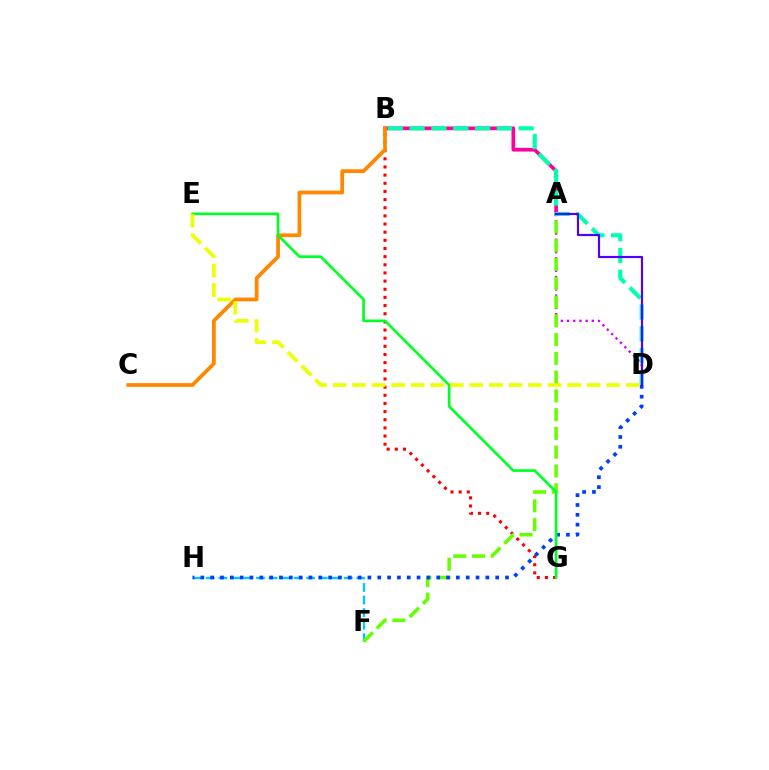{('A', 'D'): [{'color': '#d600ff', 'line_style': 'dotted', 'thickness': 1.68}, {'color': '#4f00ff', 'line_style': 'solid', 'thickness': 1.57}], ('A', 'B'): [{'color': '#ff00a0', 'line_style': 'solid', 'thickness': 2.66}], ('F', 'H'): [{'color': '#00c7ff', 'line_style': 'dashed', 'thickness': 1.7}], ('B', 'D'): [{'color': '#00ffaf', 'line_style': 'dashed', 'thickness': 2.96}], ('B', 'G'): [{'color': '#ff0000', 'line_style': 'dotted', 'thickness': 2.22}], ('A', 'F'): [{'color': '#66ff00', 'line_style': 'dashed', 'thickness': 2.55}], ('B', 'C'): [{'color': '#ff8800', 'line_style': 'solid', 'thickness': 2.71}], ('D', 'H'): [{'color': '#003fff', 'line_style': 'dotted', 'thickness': 2.67}], ('E', 'G'): [{'color': '#00ff27', 'line_style': 'solid', 'thickness': 1.92}], ('D', 'E'): [{'color': '#eeff00', 'line_style': 'dashed', 'thickness': 2.66}]}